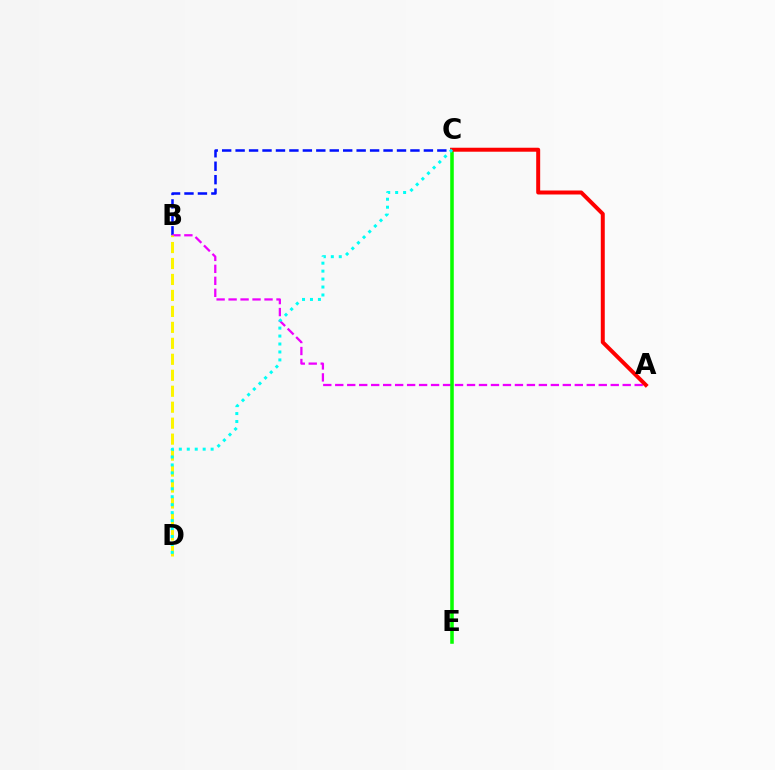{('B', 'C'): [{'color': '#0010ff', 'line_style': 'dashed', 'thickness': 1.83}], ('A', 'B'): [{'color': '#ee00ff', 'line_style': 'dashed', 'thickness': 1.63}], ('C', 'E'): [{'color': '#08ff00', 'line_style': 'solid', 'thickness': 2.56}], ('B', 'D'): [{'color': '#fcf500', 'line_style': 'dashed', 'thickness': 2.17}], ('A', 'C'): [{'color': '#ff0000', 'line_style': 'solid', 'thickness': 2.86}], ('C', 'D'): [{'color': '#00fff6', 'line_style': 'dotted', 'thickness': 2.16}]}